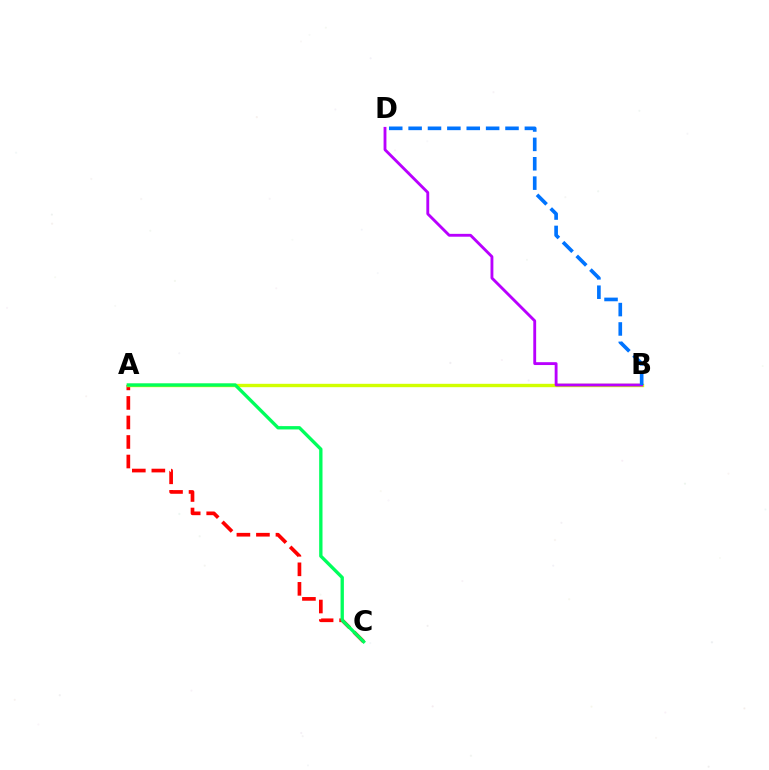{('A', 'C'): [{'color': '#ff0000', 'line_style': 'dashed', 'thickness': 2.65}, {'color': '#00ff5c', 'line_style': 'solid', 'thickness': 2.4}], ('A', 'B'): [{'color': '#d1ff00', 'line_style': 'solid', 'thickness': 2.43}], ('B', 'D'): [{'color': '#b900ff', 'line_style': 'solid', 'thickness': 2.06}, {'color': '#0074ff', 'line_style': 'dashed', 'thickness': 2.63}]}